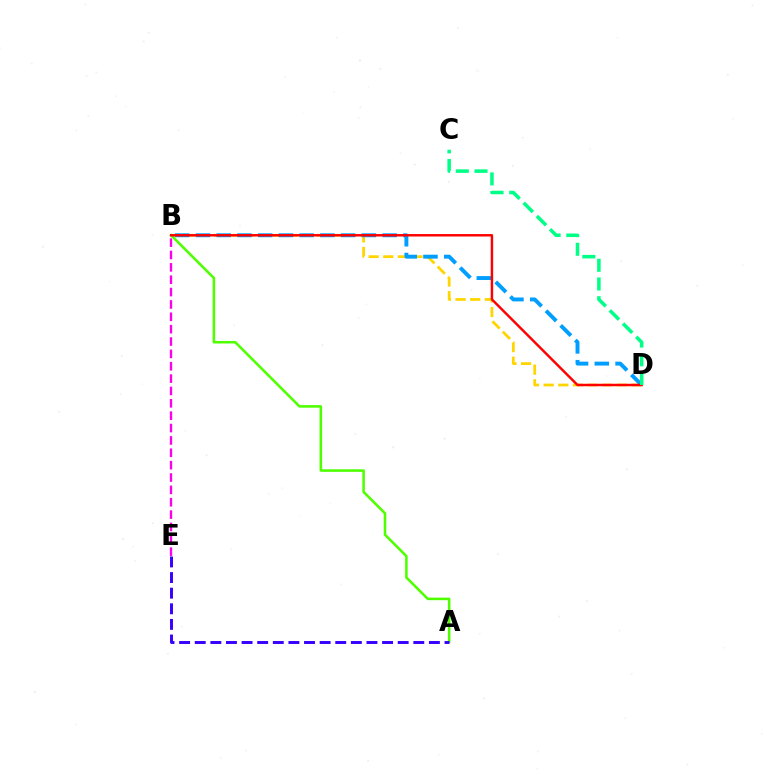{('B', 'D'): [{'color': '#ffd500', 'line_style': 'dashed', 'thickness': 1.99}, {'color': '#009eff', 'line_style': 'dashed', 'thickness': 2.82}, {'color': '#ff0000', 'line_style': 'solid', 'thickness': 1.76}], ('B', 'E'): [{'color': '#ff00ed', 'line_style': 'dashed', 'thickness': 1.68}], ('A', 'B'): [{'color': '#4fff00', 'line_style': 'solid', 'thickness': 1.85}], ('A', 'E'): [{'color': '#3700ff', 'line_style': 'dashed', 'thickness': 2.12}], ('C', 'D'): [{'color': '#00ff86', 'line_style': 'dashed', 'thickness': 2.54}]}